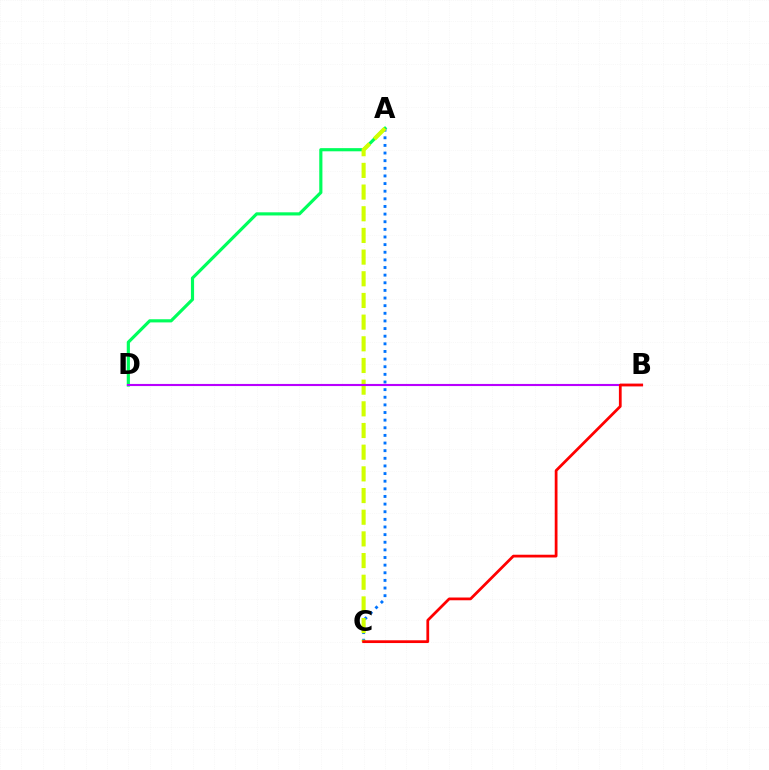{('A', 'D'): [{'color': '#00ff5c', 'line_style': 'solid', 'thickness': 2.28}], ('A', 'C'): [{'color': '#0074ff', 'line_style': 'dotted', 'thickness': 2.07}, {'color': '#d1ff00', 'line_style': 'dashed', 'thickness': 2.94}], ('B', 'D'): [{'color': '#b900ff', 'line_style': 'solid', 'thickness': 1.53}], ('B', 'C'): [{'color': '#ff0000', 'line_style': 'solid', 'thickness': 1.99}]}